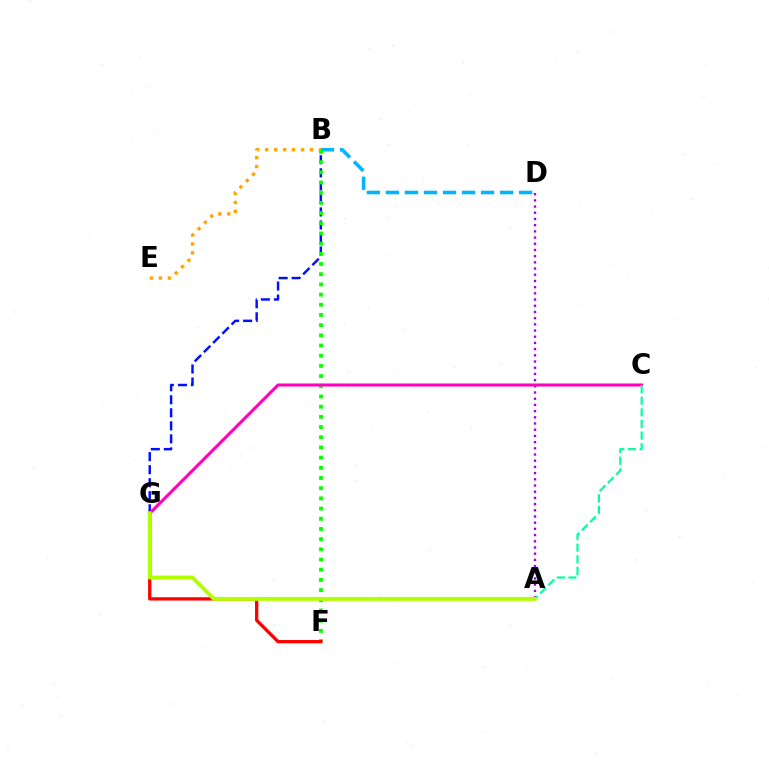{('B', 'G'): [{'color': '#0010ff', 'line_style': 'dashed', 'thickness': 1.77}], ('A', 'D'): [{'color': '#9b00ff', 'line_style': 'dotted', 'thickness': 1.68}], ('B', 'D'): [{'color': '#00b5ff', 'line_style': 'dashed', 'thickness': 2.59}], ('B', 'E'): [{'color': '#ffa500', 'line_style': 'dotted', 'thickness': 2.43}], ('B', 'F'): [{'color': '#08ff00', 'line_style': 'dotted', 'thickness': 2.77}], ('F', 'G'): [{'color': '#ff0000', 'line_style': 'solid', 'thickness': 2.37}], ('C', 'G'): [{'color': '#ff00bd', 'line_style': 'solid', 'thickness': 2.2}], ('A', 'C'): [{'color': '#00ff9d', 'line_style': 'dashed', 'thickness': 1.58}], ('A', 'G'): [{'color': '#b3ff00', 'line_style': 'solid', 'thickness': 2.82}]}